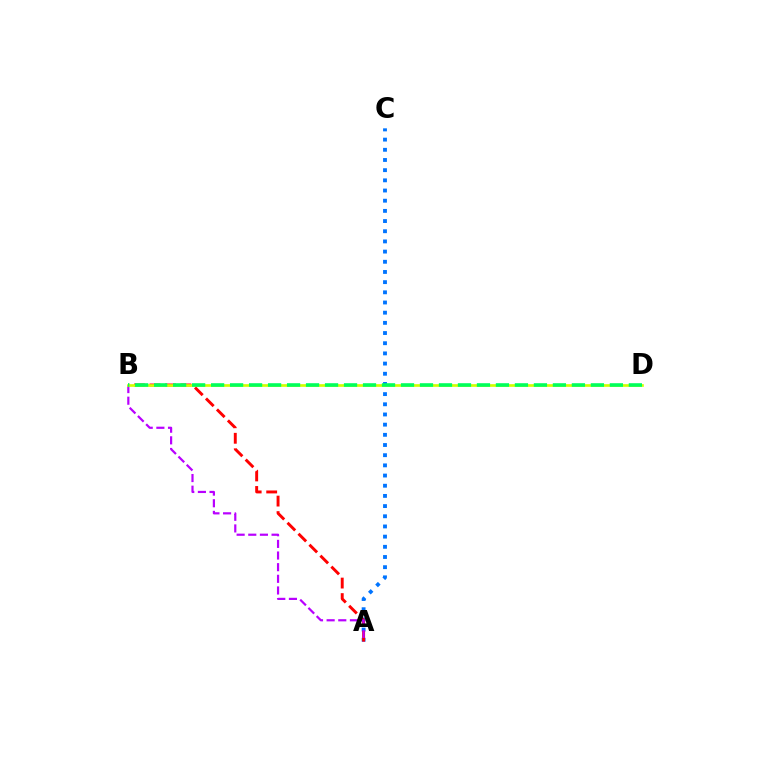{('A', 'C'): [{'color': '#0074ff', 'line_style': 'dotted', 'thickness': 2.77}], ('A', 'B'): [{'color': '#ff0000', 'line_style': 'dashed', 'thickness': 2.11}, {'color': '#b900ff', 'line_style': 'dashed', 'thickness': 1.58}], ('B', 'D'): [{'color': '#d1ff00', 'line_style': 'solid', 'thickness': 1.92}, {'color': '#00ff5c', 'line_style': 'dashed', 'thickness': 2.58}]}